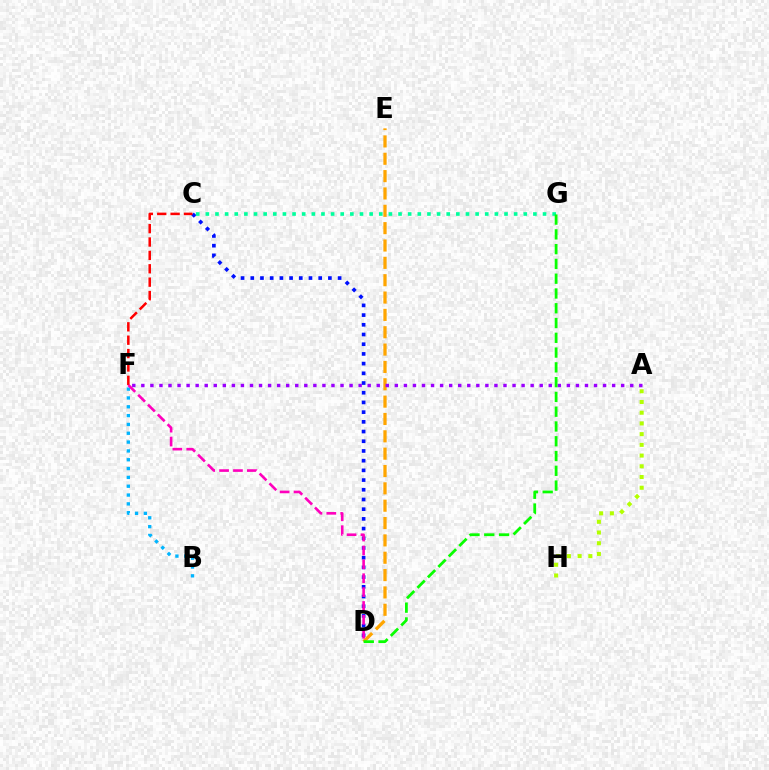{('C', 'D'): [{'color': '#0010ff', 'line_style': 'dotted', 'thickness': 2.64}], ('C', 'F'): [{'color': '#ff0000', 'line_style': 'dashed', 'thickness': 1.82}], ('C', 'G'): [{'color': '#00ff9d', 'line_style': 'dotted', 'thickness': 2.62}], ('D', 'E'): [{'color': '#ffa500', 'line_style': 'dashed', 'thickness': 2.36}], ('A', 'F'): [{'color': '#9b00ff', 'line_style': 'dotted', 'thickness': 2.46}], ('D', 'G'): [{'color': '#08ff00', 'line_style': 'dashed', 'thickness': 2.01}], ('B', 'F'): [{'color': '#00b5ff', 'line_style': 'dotted', 'thickness': 2.4}], ('D', 'F'): [{'color': '#ff00bd', 'line_style': 'dashed', 'thickness': 1.89}], ('A', 'H'): [{'color': '#b3ff00', 'line_style': 'dotted', 'thickness': 2.91}]}